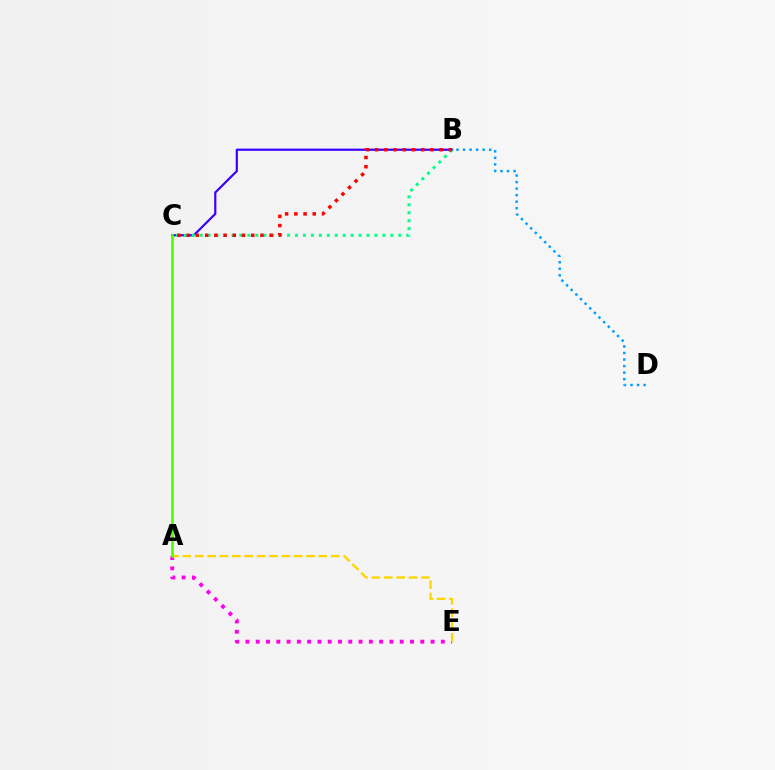{('B', 'C'): [{'color': '#3700ff', 'line_style': 'solid', 'thickness': 1.57}, {'color': '#00ff86', 'line_style': 'dotted', 'thickness': 2.16}, {'color': '#ff0000', 'line_style': 'dotted', 'thickness': 2.5}], ('A', 'E'): [{'color': '#ff00ed', 'line_style': 'dotted', 'thickness': 2.79}, {'color': '#ffd500', 'line_style': 'dashed', 'thickness': 1.68}], ('B', 'D'): [{'color': '#009eff', 'line_style': 'dotted', 'thickness': 1.78}], ('A', 'C'): [{'color': '#4fff00', 'line_style': 'solid', 'thickness': 1.92}]}